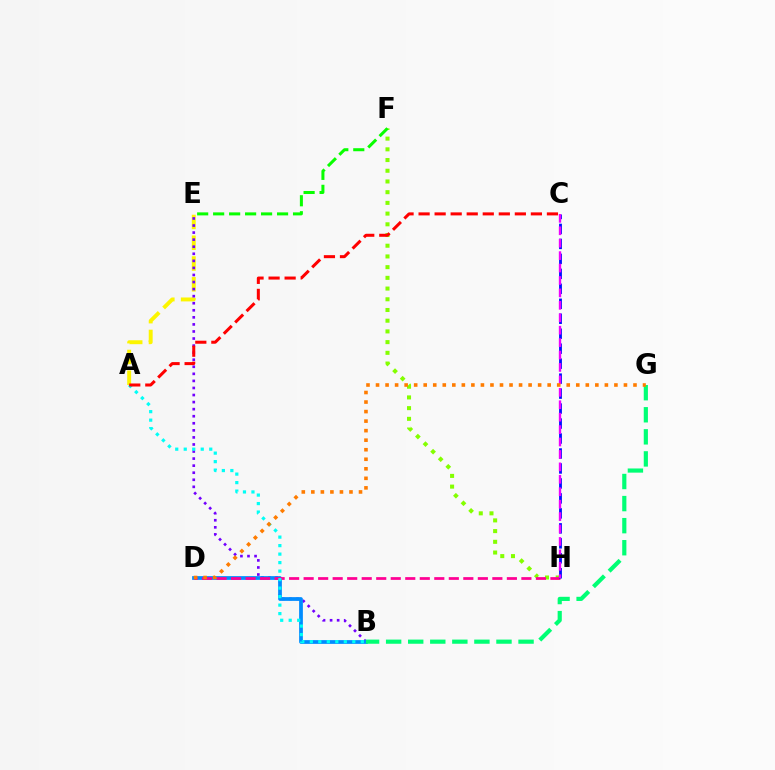{('F', 'H'): [{'color': '#84ff00', 'line_style': 'dotted', 'thickness': 2.91}], ('A', 'E'): [{'color': '#fcf500', 'line_style': 'dashed', 'thickness': 2.82}], ('B', 'E'): [{'color': '#7200ff', 'line_style': 'dotted', 'thickness': 1.92}], ('B', 'D'): [{'color': '#008cff', 'line_style': 'solid', 'thickness': 2.7}], ('D', 'H'): [{'color': '#ff0094', 'line_style': 'dashed', 'thickness': 1.97}], ('A', 'B'): [{'color': '#00fff6', 'line_style': 'dotted', 'thickness': 2.31}], ('B', 'G'): [{'color': '#00ff74', 'line_style': 'dashed', 'thickness': 3.0}], ('C', 'H'): [{'color': '#0010ff', 'line_style': 'dashed', 'thickness': 2.03}, {'color': '#ee00ff', 'line_style': 'dashed', 'thickness': 1.69}], ('E', 'F'): [{'color': '#08ff00', 'line_style': 'dashed', 'thickness': 2.17}], ('A', 'C'): [{'color': '#ff0000', 'line_style': 'dashed', 'thickness': 2.18}], ('D', 'G'): [{'color': '#ff7c00', 'line_style': 'dotted', 'thickness': 2.59}]}